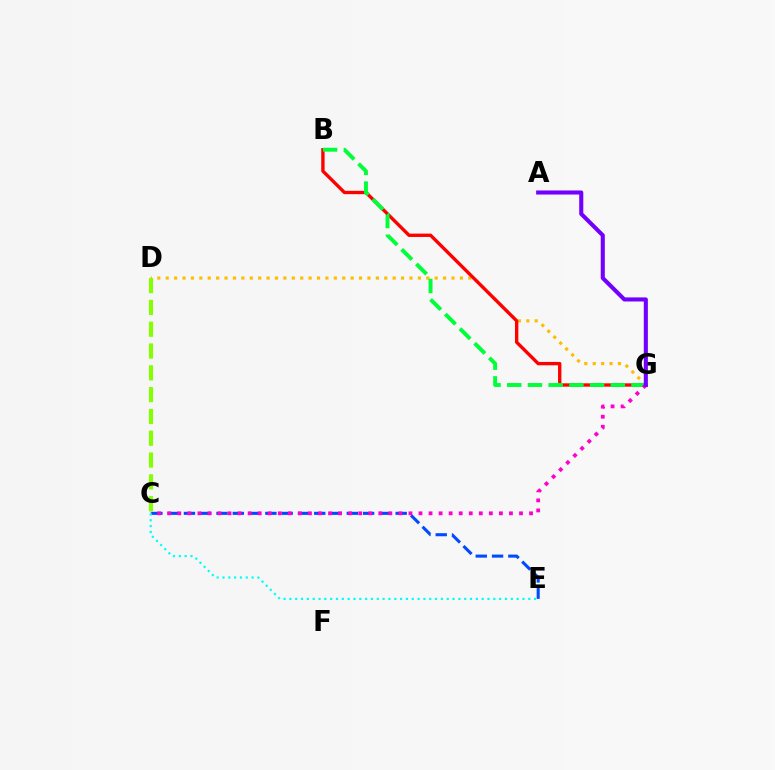{('D', 'G'): [{'color': '#ffbd00', 'line_style': 'dotted', 'thickness': 2.28}], ('B', 'G'): [{'color': '#ff0000', 'line_style': 'solid', 'thickness': 2.42}, {'color': '#00ff39', 'line_style': 'dashed', 'thickness': 2.81}], ('C', 'E'): [{'color': '#004bff', 'line_style': 'dashed', 'thickness': 2.21}, {'color': '#00fff6', 'line_style': 'dotted', 'thickness': 1.58}], ('C', 'D'): [{'color': '#84ff00', 'line_style': 'dashed', 'thickness': 2.96}], ('C', 'G'): [{'color': '#ff00cf', 'line_style': 'dotted', 'thickness': 2.73}], ('A', 'G'): [{'color': '#7200ff', 'line_style': 'solid', 'thickness': 2.94}]}